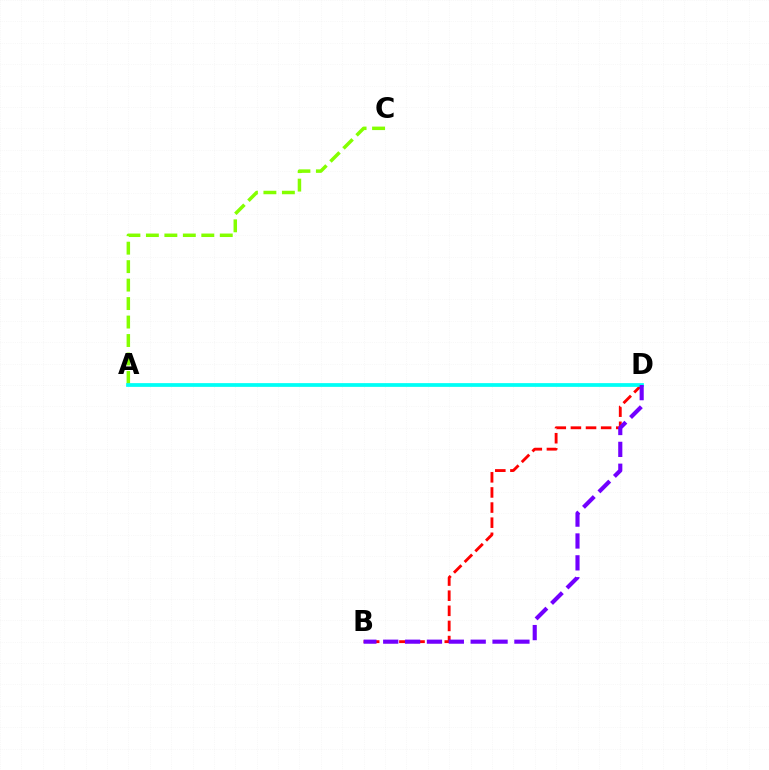{('B', 'D'): [{'color': '#ff0000', 'line_style': 'dashed', 'thickness': 2.05}, {'color': '#7200ff', 'line_style': 'dashed', 'thickness': 2.97}], ('A', 'C'): [{'color': '#84ff00', 'line_style': 'dashed', 'thickness': 2.51}], ('A', 'D'): [{'color': '#00fff6', 'line_style': 'solid', 'thickness': 2.69}]}